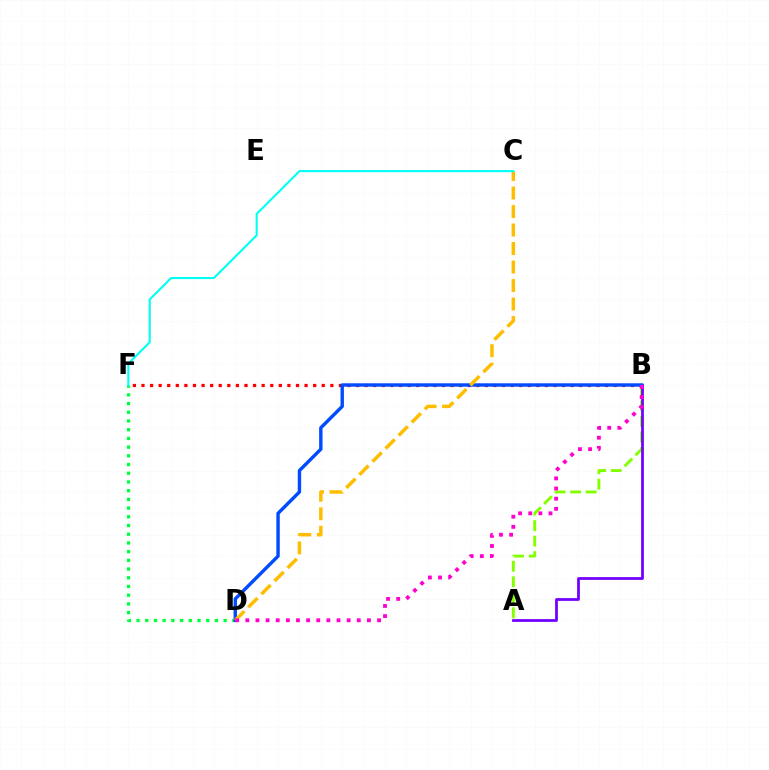{('D', 'F'): [{'color': '#00ff39', 'line_style': 'dotted', 'thickness': 2.37}], ('A', 'B'): [{'color': '#84ff00', 'line_style': 'dashed', 'thickness': 2.11}, {'color': '#7200ff', 'line_style': 'solid', 'thickness': 1.99}], ('B', 'F'): [{'color': '#ff0000', 'line_style': 'dotted', 'thickness': 2.33}], ('B', 'D'): [{'color': '#004bff', 'line_style': 'solid', 'thickness': 2.44}, {'color': '#ff00cf', 'line_style': 'dotted', 'thickness': 2.75}], ('C', 'D'): [{'color': '#ffbd00', 'line_style': 'dashed', 'thickness': 2.51}], ('C', 'F'): [{'color': '#00fff6', 'line_style': 'solid', 'thickness': 1.51}]}